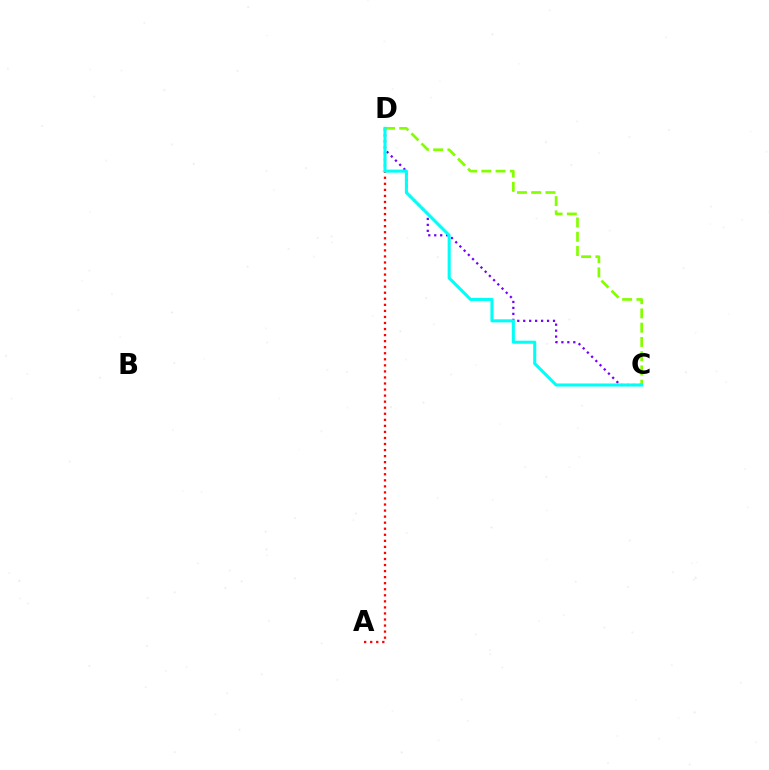{('A', 'D'): [{'color': '#ff0000', 'line_style': 'dotted', 'thickness': 1.64}], ('C', 'D'): [{'color': '#7200ff', 'line_style': 'dotted', 'thickness': 1.62}, {'color': '#84ff00', 'line_style': 'dashed', 'thickness': 1.94}, {'color': '#00fff6', 'line_style': 'solid', 'thickness': 2.2}]}